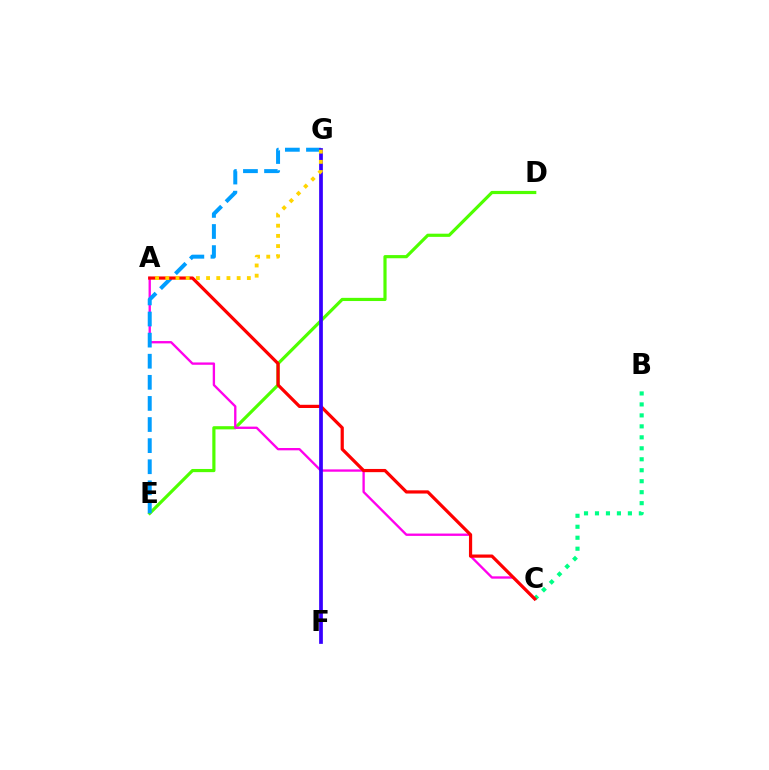{('B', 'C'): [{'color': '#00ff86', 'line_style': 'dotted', 'thickness': 2.98}], ('D', 'E'): [{'color': '#4fff00', 'line_style': 'solid', 'thickness': 2.29}], ('A', 'C'): [{'color': '#ff00ed', 'line_style': 'solid', 'thickness': 1.68}, {'color': '#ff0000', 'line_style': 'solid', 'thickness': 2.31}], ('E', 'G'): [{'color': '#009eff', 'line_style': 'dashed', 'thickness': 2.87}], ('F', 'G'): [{'color': '#3700ff', 'line_style': 'solid', 'thickness': 2.69}], ('A', 'G'): [{'color': '#ffd500', 'line_style': 'dotted', 'thickness': 2.77}]}